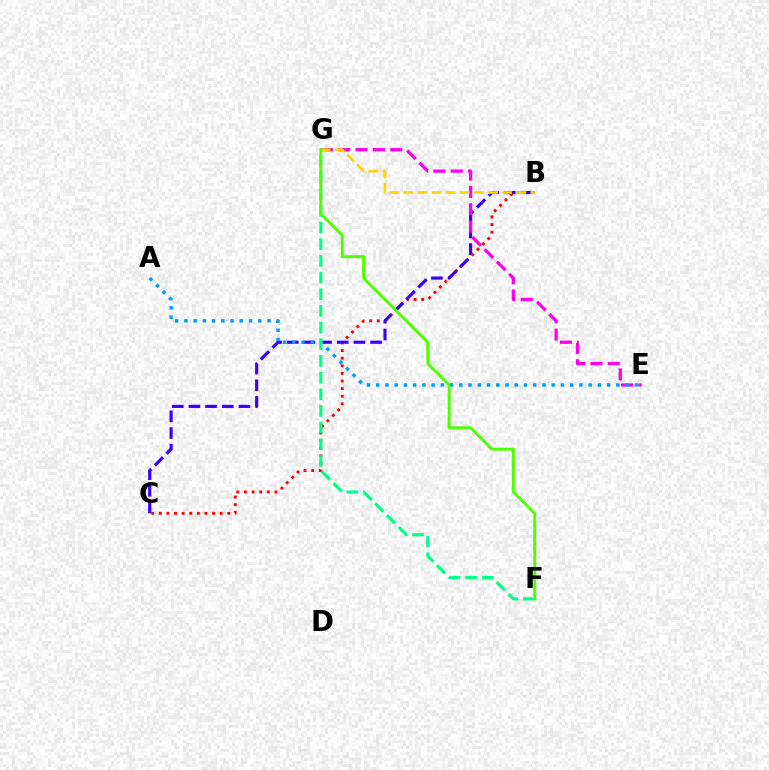{('B', 'C'): [{'color': '#ff0000', 'line_style': 'dotted', 'thickness': 2.07}, {'color': '#3700ff', 'line_style': 'dashed', 'thickness': 2.26}], ('E', 'G'): [{'color': '#ff00ed', 'line_style': 'dashed', 'thickness': 2.35}], ('A', 'E'): [{'color': '#009eff', 'line_style': 'dotted', 'thickness': 2.51}], ('F', 'G'): [{'color': '#00ff86', 'line_style': 'dashed', 'thickness': 2.26}, {'color': '#4fff00', 'line_style': 'solid', 'thickness': 2.11}], ('B', 'G'): [{'color': '#ffd500', 'line_style': 'dashed', 'thickness': 1.92}]}